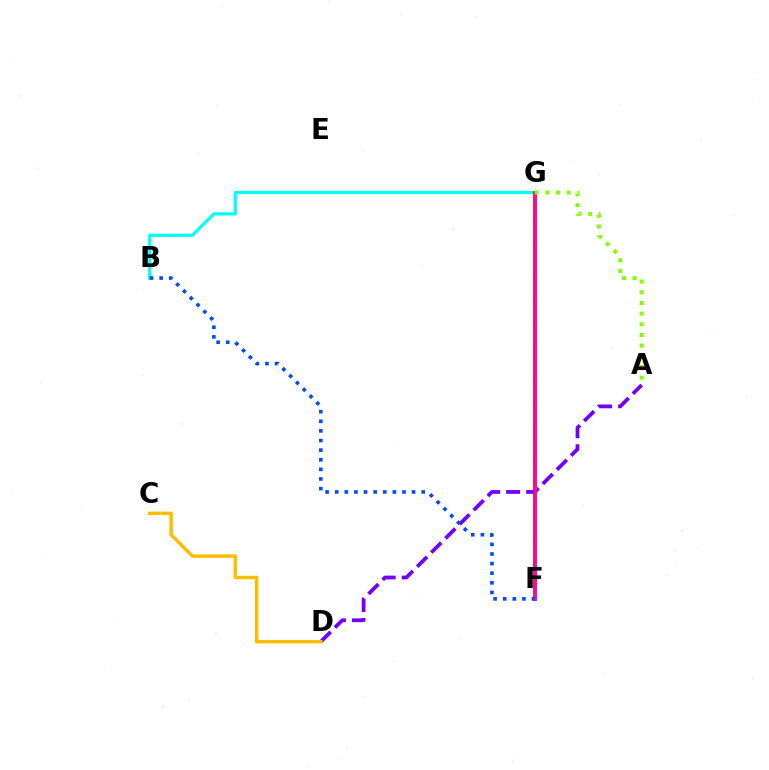{('F', 'G'): [{'color': '#00ff39', 'line_style': 'dashed', 'thickness': 1.56}, {'color': '#ff0000', 'line_style': 'solid', 'thickness': 2.66}, {'color': '#ff00cf', 'line_style': 'solid', 'thickness': 1.81}], ('A', 'D'): [{'color': '#7200ff', 'line_style': 'dashed', 'thickness': 2.72}], ('B', 'G'): [{'color': '#00fff6', 'line_style': 'solid', 'thickness': 2.31}], ('A', 'G'): [{'color': '#84ff00', 'line_style': 'dotted', 'thickness': 2.9}], ('C', 'D'): [{'color': '#ffbd00', 'line_style': 'solid', 'thickness': 2.49}], ('B', 'F'): [{'color': '#004bff', 'line_style': 'dotted', 'thickness': 2.61}]}